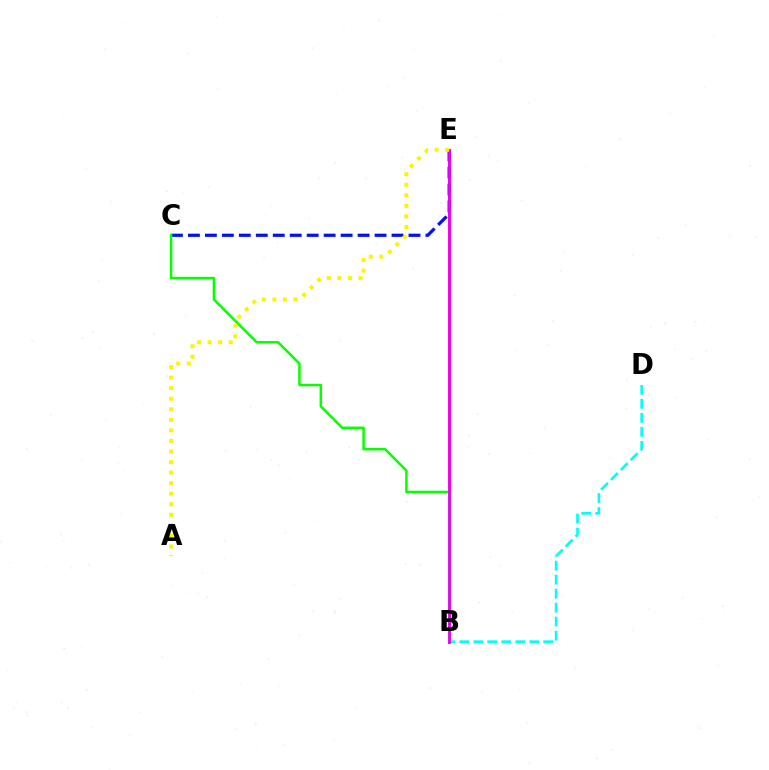{('B', 'D'): [{'color': '#00fff6', 'line_style': 'dashed', 'thickness': 1.9}], ('B', 'E'): [{'color': '#ff0000', 'line_style': 'solid', 'thickness': 1.82}, {'color': '#ee00ff', 'line_style': 'solid', 'thickness': 2.0}], ('C', 'E'): [{'color': '#0010ff', 'line_style': 'dashed', 'thickness': 2.3}], ('B', 'C'): [{'color': '#08ff00', 'line_style': 'solid', 'thickness': 1.79}], ('A', 'E'): [{'color': '#fcf500', 'line_style': 'dotted', 'thickness': 2.87}]}